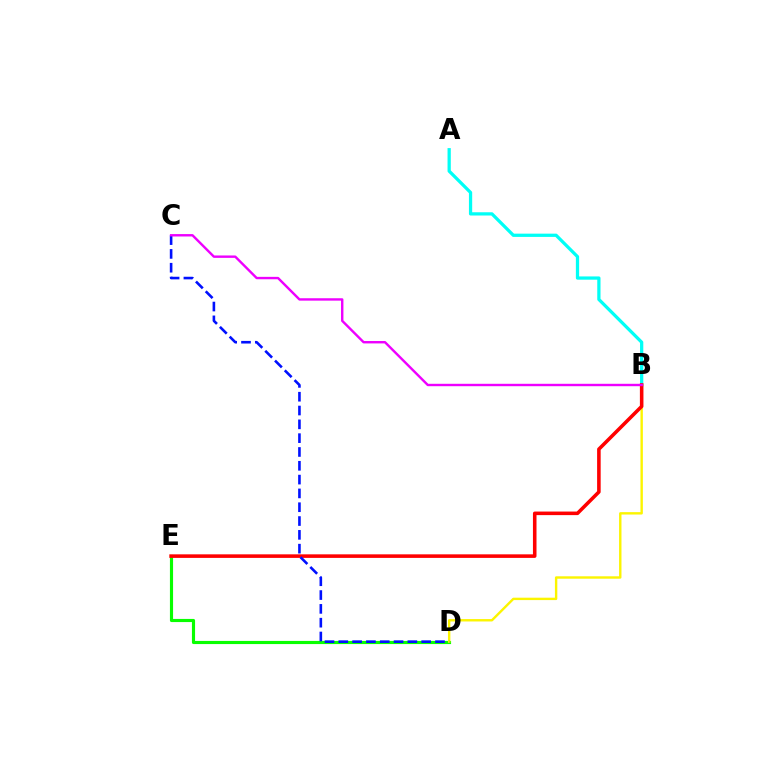{('A', 'B'): [{'color': '#00fff6', 'line_style': 'solid', 'thickness': 2.34}], ('D', 'E'): [{'color': '#08ff00', 'line_style': 'solid', 'thickness': 2.26}], ('B', 'D'): [{'color': '#fcf500', 'line_style': 'solid', 'thickness': 1.72}], ('B', 'E'): [{'color': '#ff0000', 'line_style': 'solid', 'thickness': 2.56}], ('C', 'D'): [{'color': '#0010ff', 'line_style': 'dashed', 'thickness': 1.88}], ('B', 'C'): [{'color': '#ee00ff', 'line_style': 'solid', 'thickness': 1.73}]}